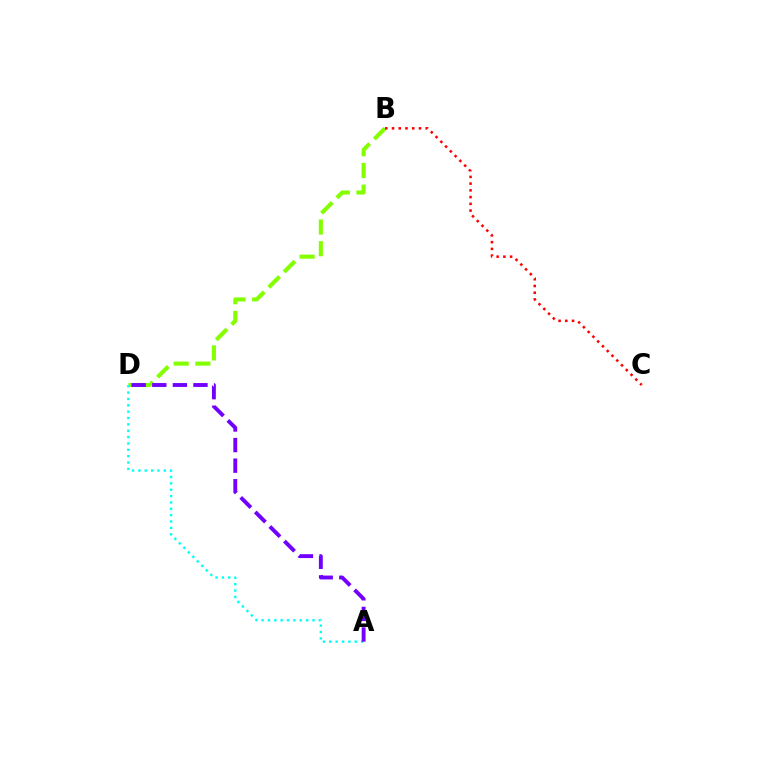{('B', 'D'): [{'color': '#84ff00', 'line_style': 'dashed', 'thickness': 2.95}], ('B', 'C'): [{'color': '#ff0000', 'line_style': 'dotted', 'thickness': 1.83}], ('A', 'D'): [{'color': '#00fff6', 'line_style': 'dotted', 'thickness': 1.73}, {'color': '#7200ff', 'line_style': 'dashed', 'thickness': 2.8}]}